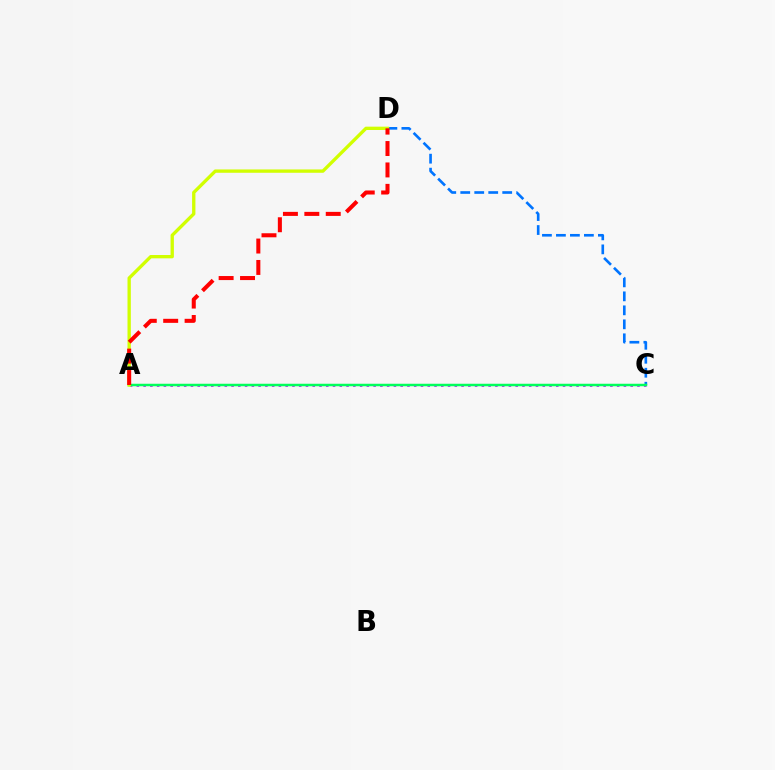{('C', 'D'): [{'color': '#0074ff', 'line_style': 'dashed', 'thickness': 1.9}], ('A', 'C'): [{'color': '#b900ff', 'line_style': 'dotted', 'thickness': 1.84}, {'color': '#00ff5c', 'line_style': 'solid', 'thickness': 1.8}], ('A', 'D'): [{'color': '#d1ff00', 'line_style': 'solid', 'thickness': 2.4}, {'color': '#ff0000', 'line_style': 'dashed', 'thickness': 2.91}]}